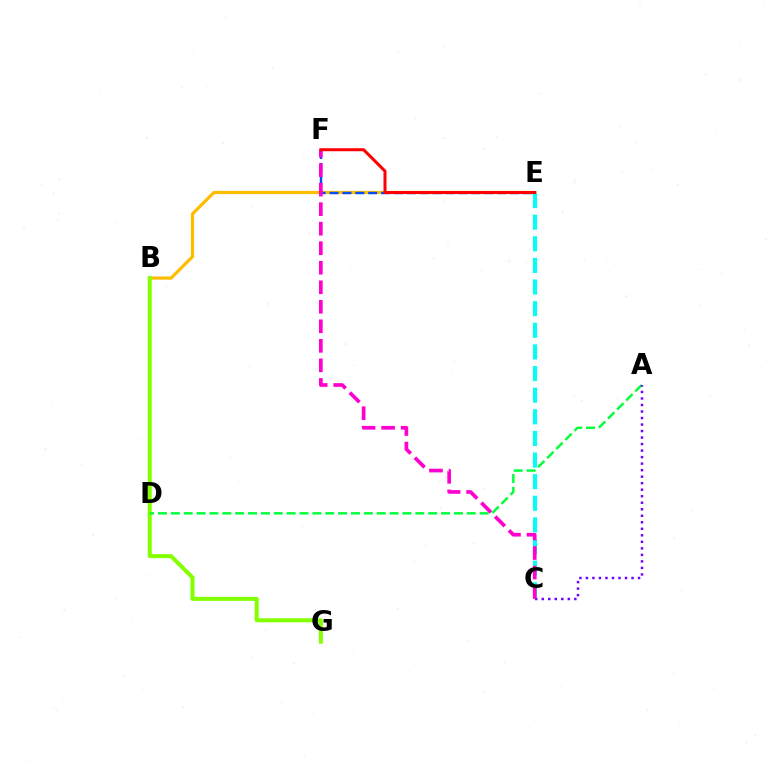{('B', 'E'): [{'color': '#ffbd00', 'line_style': 'solid', 'thickness': 2.3}], ('C', 'E'): [{'color': '#00fff6', 'line_style': 'dashed', 'thickness': 2.94}], ('E', 'F'): [{'color': '#004bff', 'line_style': 'dashed', 'thickness': 1.75}, {'color': '#ff0000', 'line_style': 'solid', 'thickness': 2.17}], ('B', 'G'): [{'color': '#84ff00', 'line_style': 'solid', 'thickness': 2.91}], ('A', 'D'): [{'color': '#00ff39', 'line_style': 'dashed', 'thickness': 1.75}], ('A', 'C'): [{'color': '#7200ff', 'line_style': 'dotted', 'thickness': 1.77}], ('C', 'F'): [{'color': '#ff00cf', 'line_style': 'dashed', 'thickness': 2.65}]}